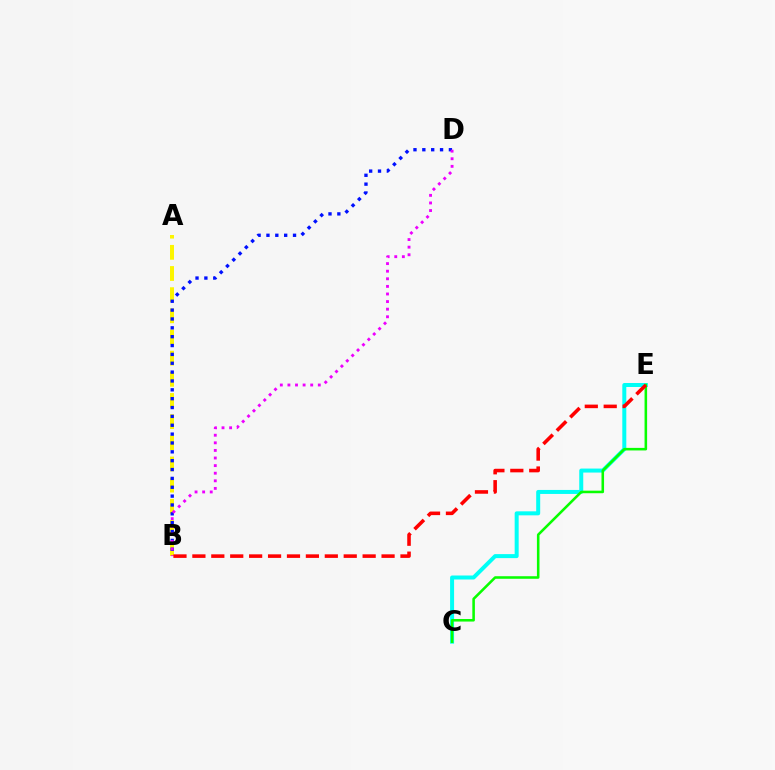{('A', 'B'): [{'color': '#fcf500', 'line_style': 'dashed', 'thickness': 2.87}], ('B', 'D'): [{'color': '#0010ff', 'line_style': 'dotted', 'thickness': 2.41}, {'color': '#ee00ff', 'line_style': 'dotted', 'thickness': 2.06}], ('C', 'E'): [{'color': '#00fff6', 'line_style': 'solid', 'thickness': 2.88}, {'color': '#08ff00', 'line_style': 'solid', 'thickness': 1.84}], ('B', 'E'): [{'color': '#ff0000', 'line_style': 'dashed', 'thickness': 2.57}]}